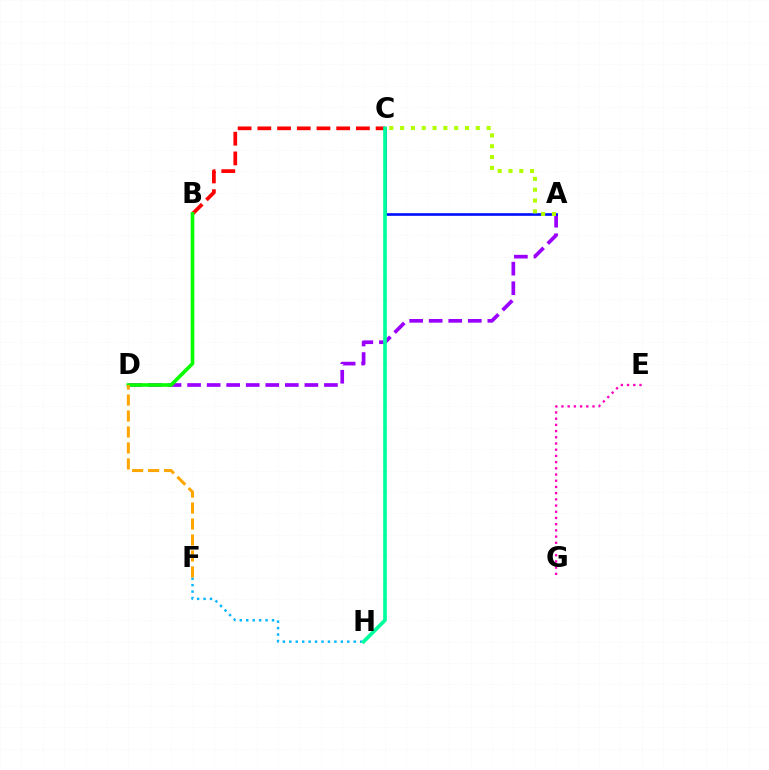{('B', 'C'): [{'color': '#ff0000', 'line_style': 'dashed', 'thickness': 2.68}], ('A', 'D'): [{'color': '#9b00ff', 'line_style': 'dashed', 'thickness': 2.66}], ('A', 'C'): [{'color': '#0010ff', 'line_style': 'solid', 'thickness': 1.9}, {'color': '#b3ff00', 'line_style': 'dotted', 'thickness': 2.94}], ('B', 'D'): [{'color': '#08ff00', 'line_style': 'solid', 'thickness': 2.61}], ('F', 'H'): [{'color': '#00b5ff', 'line_style': 'dotted', 'thickness': 1.75}], ('C', 'H'): [{'color': '#00ff9d', 'line_style': 'solid', 'thickness': 2.65}], ('D', 'F'): [{'color': '#ffa500', 'line_style': 'dashed', 'thickness': 2.17}], ('E', 'G'): [{'color': '#ff00bd', 'line_style': 'dotted', 'thickness': 1.69}]}